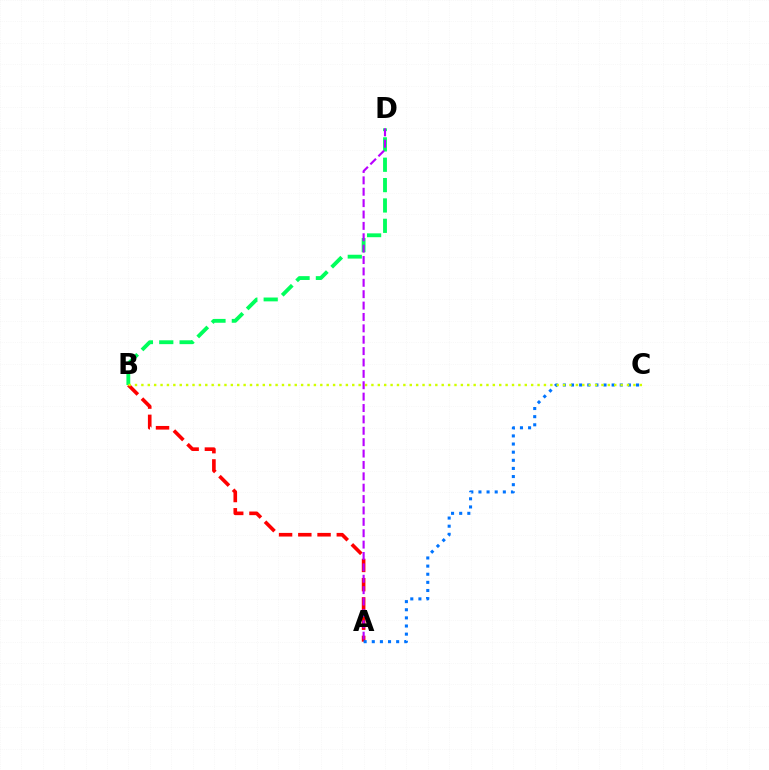{('A', 'B'): [{'color': '#ff0000', 'line_style': 'dashed', 'thickness': 2.61}], ('B', 'D'): [{'color': '#00ff5c', 'line_style': 'dashed', 'thickness': 2.77}], ('A', 'C'): [{'color': '#0074ff', 'line_style': 'dotted', 'thickness': 2.21}], ('B', 'C'): [{'color': '#d1ff00', 'line_style': 'dotted', 'thickness': 1.74}], ('A', 'D'): [{'color': '#b900ff', 'line_style': 'dashed', 'thickness': 1.55}]}